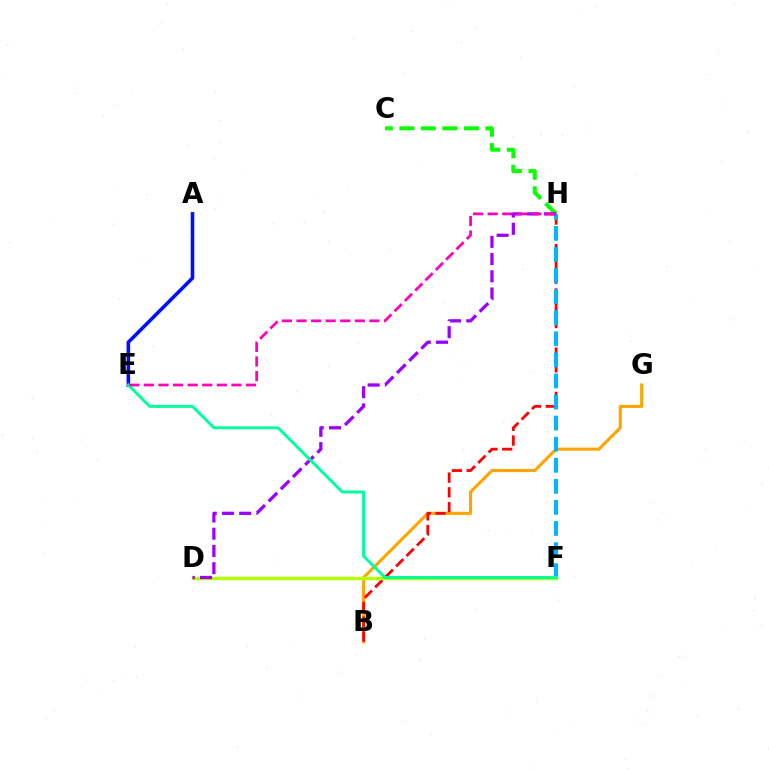{('B', 'G'): [{'color': '#ffa500', 'line_style': 'solid', 'thickness': 2.24}], ('A', 'E'): [{'color': '#0010ff', 'line_style': 'solid', 'thickness': 2.58}], ('B', 'H'): [{'color': '#ff0000', 'line_style': 'dashed', 'thickness': 2.01}], ('C', 'H'): [{'color': '#08ff00', 'line_style': 'dashed', 'thickness': 2.92}], ('F', 'H'): [{'color': '#00b5ff', 'line_style': 'dashed', 'thickness': 2.86}], ('D', 'F'): [{'color': '#b3ff00', 'line_style': 'solid', 'thickness': 2.5}], ('D', 'H'): [{'color': '#9b00ff', 'line_style': 'dashed', 'thickness': 2.34}], ('E', 'F'): [{'color': '#00ff9d', 'line_style': 'solid', 'thickness': 2.14}], ('E', 'H'): [{'color': '#ff00bd', 'line_style': 'dashed', 'thickness': 1.98}]}